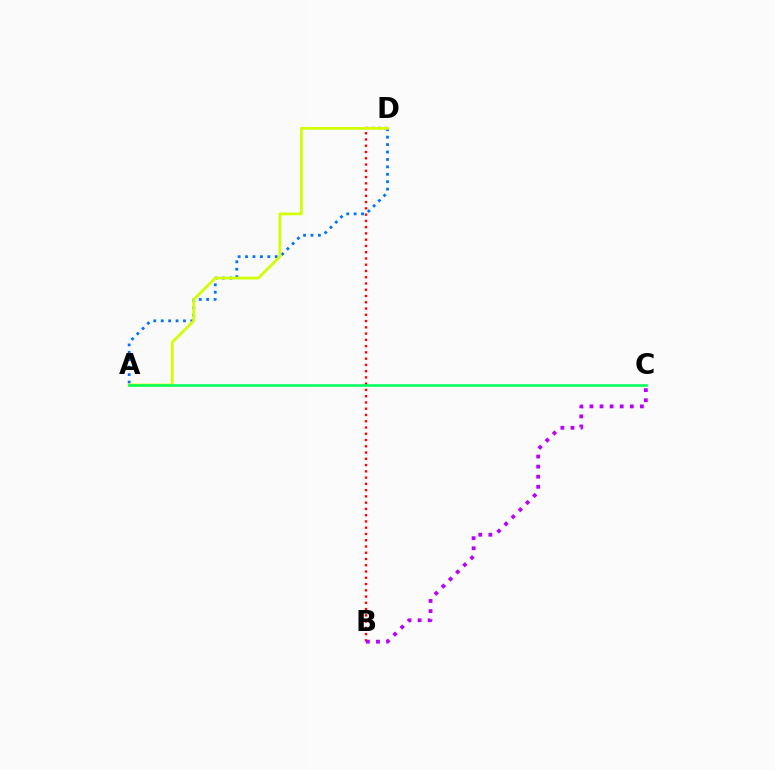{('A', 'D'): [{'color': '#0074ff', 'line_style': 'dotted', 'thickness': 2.02}, {'color': '#d1ff00', 'line_style': 'solid', 'thickness': 1.98}], ('B', 'D'): [{'color': '#ff0000', 'line_style': 'dotted', 'thickness': 1.7}], ('B', 'C'): [{'color': '#b900ff', 'line_style': 'dotted', 'thickness': 2.74}], ('A', 'C'): [{'color': '#00ff5c', 'line_style': 'solid', 'thickness': 1.85}]}